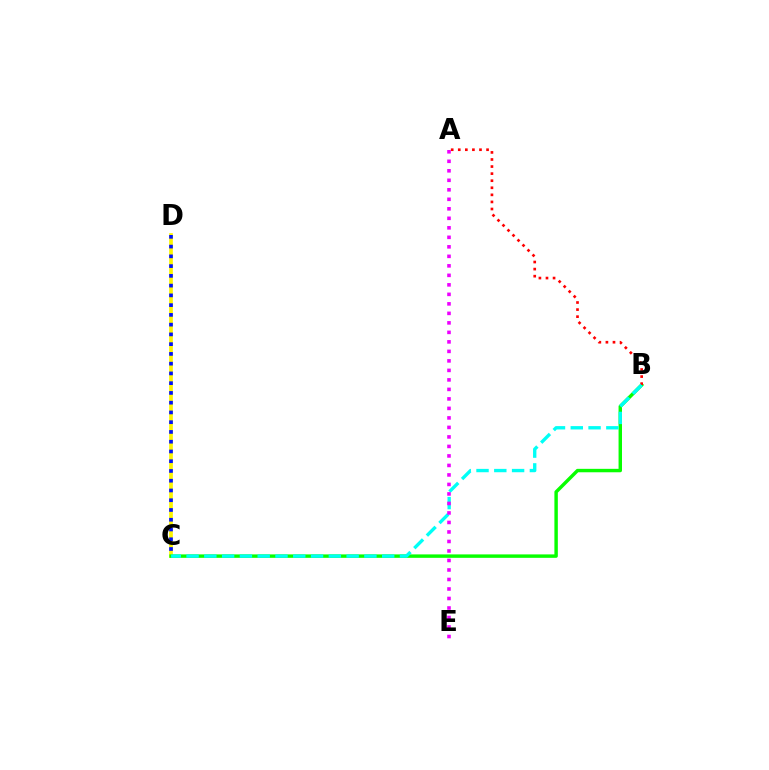{('C', 'D'): [{'color': '#fcf500', 'line_style': 'solid', 'thickness': 2.66}, {'color': '#0010ff', 'line_style': 'dotted', 'thickness': 2.65}], ('B', 'C'): [{'color': '#08ff00', 'line_style': 'solid', 'thickness': 2.47}, {'color': '#00fff6', 'line_style': 'dashed', 'thickness': 2.42}], ('A', 'B'): [{'color': '#ff0000', 'line_style': 'dotted', 'thickness': 1.92}], ('A', 'E'): [{'color': '#ee00ff', 'line_style': 'dotted', 'thickness': 2.58}]}